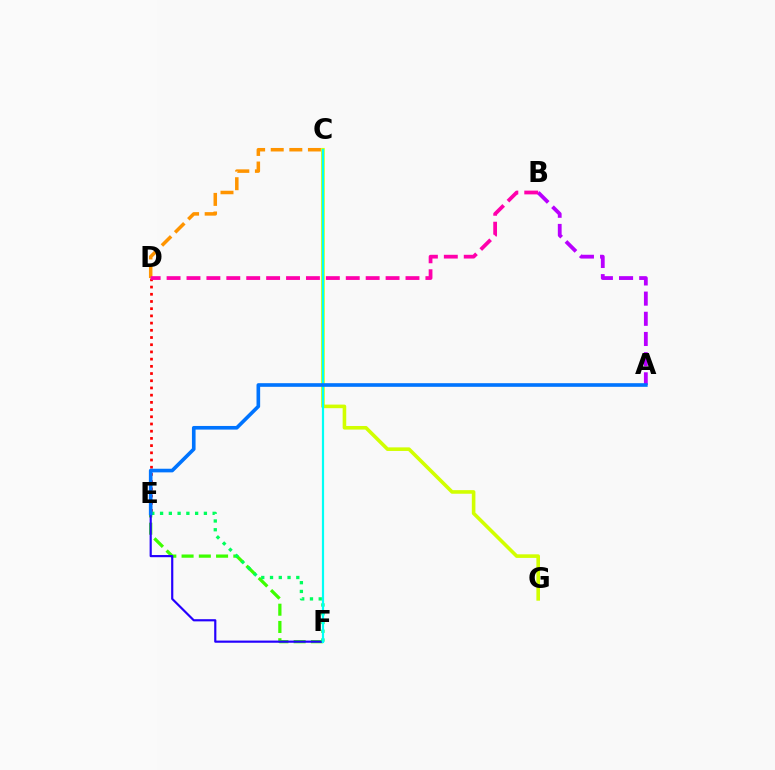{('C', 'G'): [{'color': '#d1ff00', 'line_style': 'solid', 'thickness': 2.58}], ('E', 'F'): [{'color': '#3dff00', 'line_style': 'dashed', 'thickness': 2.34}, {'color': '#2500ff', 'line_style': 'solid', 'thickness': 1.57}, {'color': '#00ff5c', 'line_style': 'dotted', 'thickness': 2.38}], ('D', 'E'): [{'color': '#ff0000', 'line_style': 'dotted', 'thickness': 1.96}], ('A', 'B'): [{'color': '#b900ff', 'line_style': 'dashed', 'thickness': 2.74}], ('C', 'D'): [{'color': '#ff9400', 'line_style': 'dashed', 'thickness': 2.53}], ('C', 'F'): [{'color': '#00fff6', 'line_style': 'solid', 'thickness': 1.58}], ('B', 'D'): [{'color': '#ff00ac', 'line_style': 'dashed', 'thickness': 2.7}], ('A', 'E'): [{'color': '#0074ff', 'line_style': 'solid', 'thickness': 2.61}]}